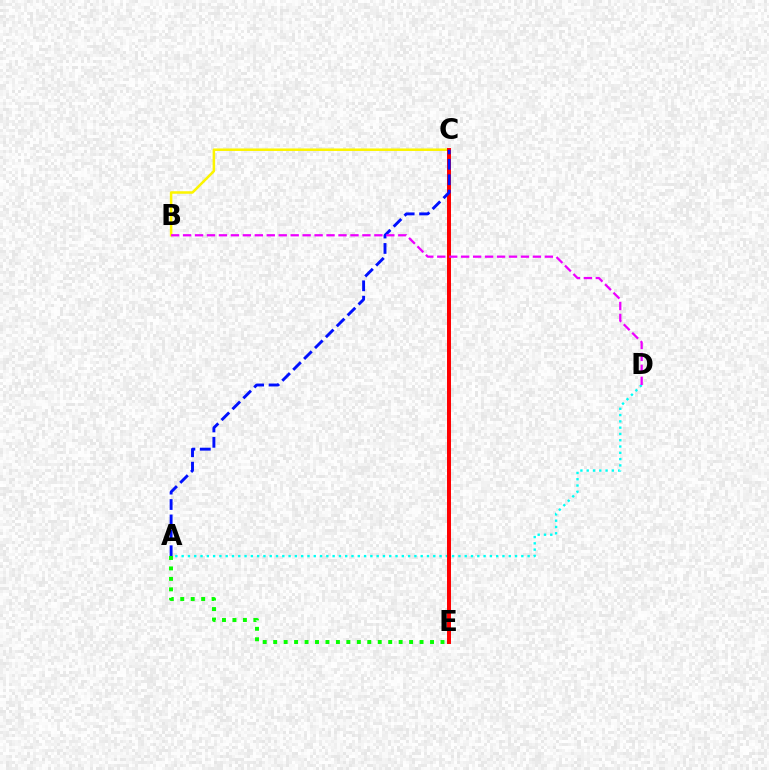{('B', 'C'): [{'color': '#fcf500', 'line_style': 'solid', 'thickness': 1.81}], ('A', 'D'): [{'color': '#00fff6', 'line_style': 'dotted', 'thickness': 1.71}], ('C', 'E'): [{'color': '#ff0000', 'line_style': 'solid', 'thickness': 2.87}], ('A', 'C'): [{'color': '#0010ff', 'line_style': 'dashed', 'thickness': 2.09}], ('B', 'D'): [{'color': '#ee00ff', 'line_style': 'dashed', 'thickness': 1.62}], ('A', 'E'): [{'color': '#08ff00', 'line_style': 'dotted', 'thickness': 2.84}]}